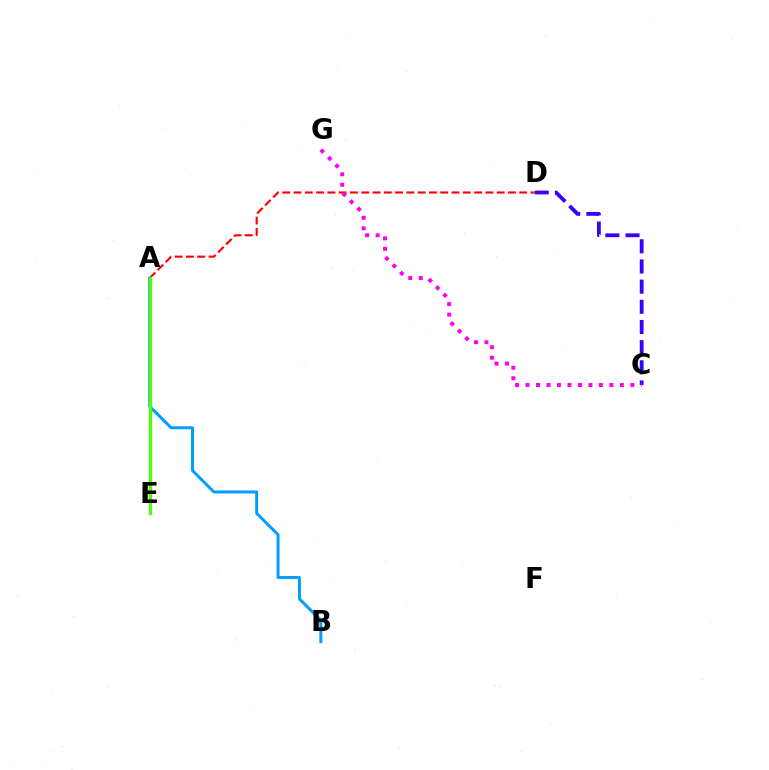{('A', 'D'): [{'color': '#ff0000', 'line_style': 'dashed', 'thickness': 1.53}], ('A', 'E'): [{'color': '#00ff86', 'line_style': 'solid', 'thickness': 2.31}, {'color': '#ffd500', 'line_style': 'solid', 'thickness': 2.24}, {'color': '#4fff00', 'line_style': 'solid', 'thickness': 2.18}], ('C', 'D'): [{'color': '#3700ff', 'line_style': 'dashed', 'thickness': 2.74}], ('A', 'B'): [{'color': '#009eff', 'line_style': 'solid', 'thickness': 2.14}], ('C', 'G'): [{'color': '#ff00ed', 'line_style': 'dotted', 'thickness': 2.85}]}